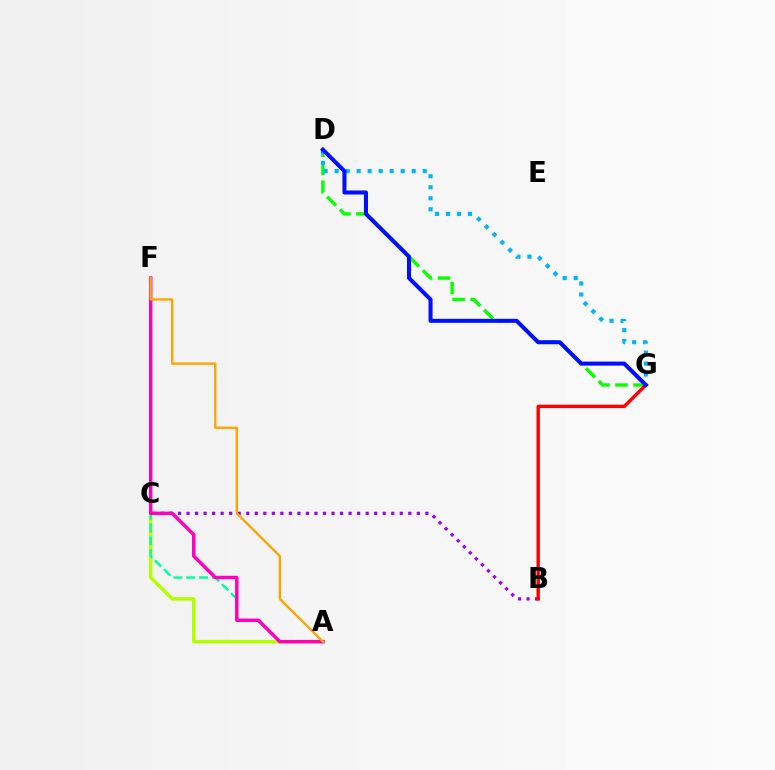{('A', 'C'): [{'color': '#b3ff00', 'line_style': 'solid', 'thickness': 2.5}], ('D', 'G'): [{'color': '#08ff00', 'line_style': 'dashed', 'thickness': 2.45}, {'color': '#00b5ff', 'line_style': 'dotted', 'thickness': 2.99}, {'color': '#0010ff', 'line_style': 'solid', 'thickness': 2.91}], ('B', 'C'): [{'color': '#9b00ff', 'line_style': 'dotted', 'thickness': 2.32}], ('A', 'F'): [{'color': '#00ff9d', 'line_style': 'dashed', 'thickness': 1.74}, {'color': '#ff00bd', 'line_style': 'solid', 'thickness': 2.49}, {'color': '#ffa500', 'line_style': 'solid', 'thickness': 1.71}], ('B', 'G'): [{'color': '#ff0000', 'line_style': 'solid', 'thickness': 2.45}]}